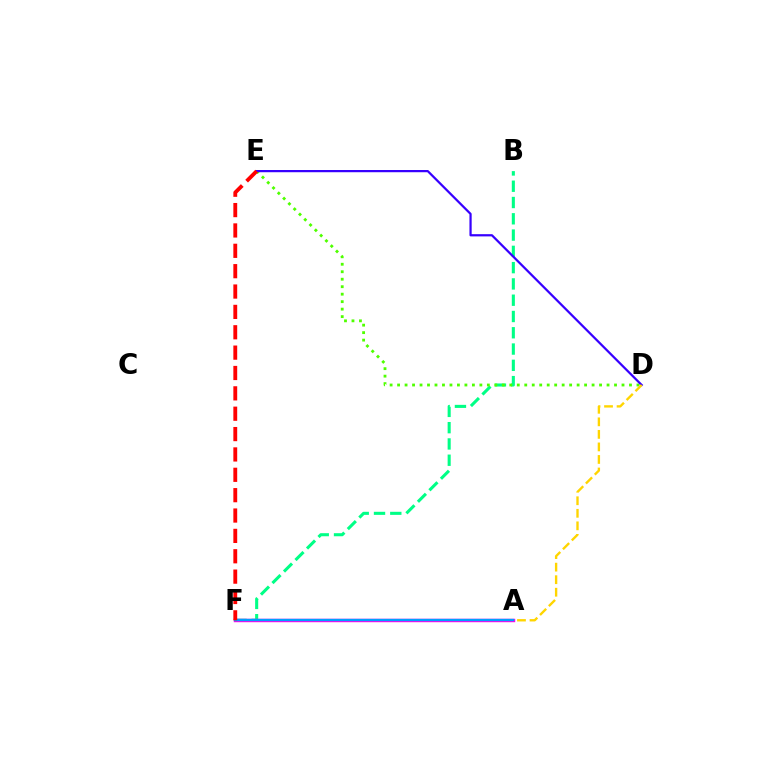{('B', 'F'): [{'color': '#00ff86', 'line_style': 'dashed', 'thickness': 2.21}], ('D', 'E'): [{'color': '#4fff00', 'line_style': 'dotted', 'thickness': 2.03}, {'color': '#3700ff', 'line_style': 'solid', 'thickness': 1.6}], ('A', 'F'): [{'color': '#ff00ed', 'line_style': 'solid', 'thickness': 2.47}, {'color': '#009eff', 'line_style': 'solid', 'thickness': 1.69}], ('A', 'D'): [{'color': '#ffd500', 'line_style': 'dashed', 'thickness': 1.7}], ('E', 'F'): [{'color': '#ff0000', 'line_style': 'dashed', 'thickness': 2.77}]}